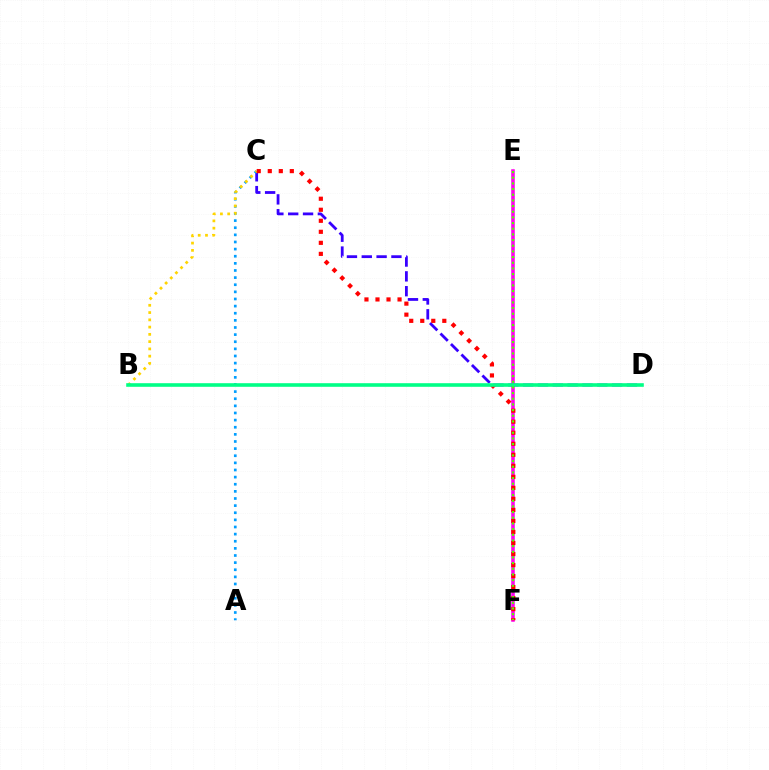{('E', 'F'): [{'color': '#ff00ed', 'line_style': 'solid', 'thickness': 2.55}, {'color': '#4fff00', 'line_style': 'dotted', 'thickness': 1.54}], ('C', 'D'): [{'color': '#3700ff', 'line_style': 'dashed', 'thickness': 2.01}], ('A', 'C'): [{'color': '#009eff', 'line_style': 'dotted', 'thickness': 1.94}], ('B', 'C'): [{'color': '#ffd500', 'line_style': 'dotted', 'thickness': 1.97}], ('C', 'F'): [{'color': '#ff0000', 'line_style': 'dotted', 'thickness': 3.0}], ('B', 'D'): [{'color': '#00ff86', 'line_style': 'solid', 'thickness': 2.59}]}